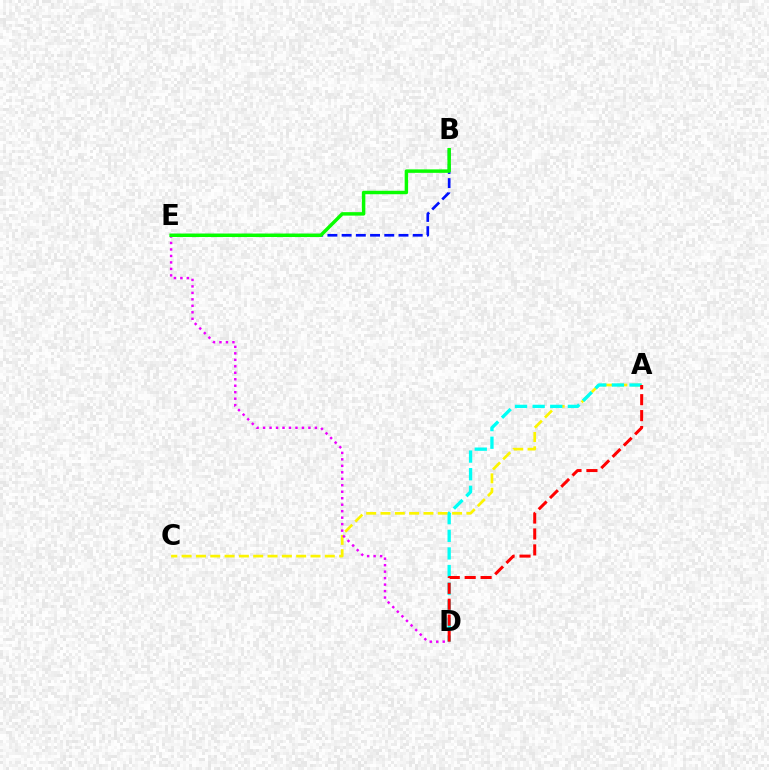{('B', 'E'): [{'color': '#0010ff', 'line_style': 'dashed', 'thickness': 1.93}, {'color': '#08ff00', 'line_style': 'solid', 'thickness': 2.49}], ('A', 'C'): [{'color': '#fcf500', 'line_style': 'dashed', 'thickness': 1.95}], ('A', 'D'): [{'color': '#00fff6', 'line_style': 'dashed', 'thickness': 2.39}, {'color': '#ff0000', 'line_style': 'dashed', 'thickness': 2.16}], ('D', 'E'): [{'color': '#ee00ff', 'line_style': 'dotted', 'thickness': 1.76}]}